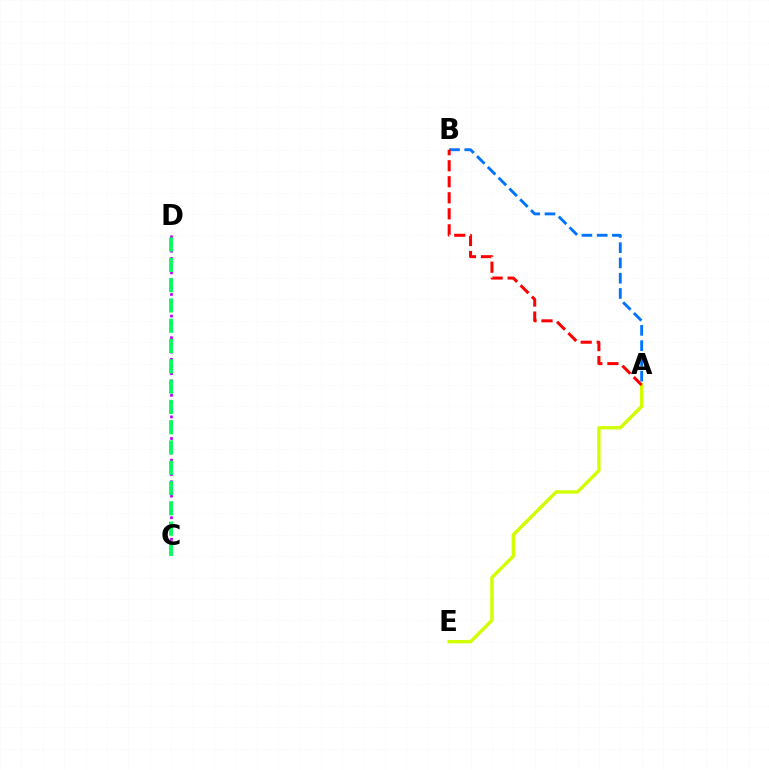{('A', 'E'): [{'color': '#d1ff00', 'line_style': 'solid', 'thickness': 2.44}], ('A', 'B'): [{'color': '#0074ff', 'line_style': 'dashed', 'thickness': 2.07}, {'color': '#ff0000', 'line_style': 'dashed', 'thickness': 2.18}], ('C', 'D'): [{'color': '#b900ff', 'line_style': 'dotted', 'thickness': 1.96}, {'color': '#00ff5c', 'line_style': 'dashed', 'thickness': 2.76}]}